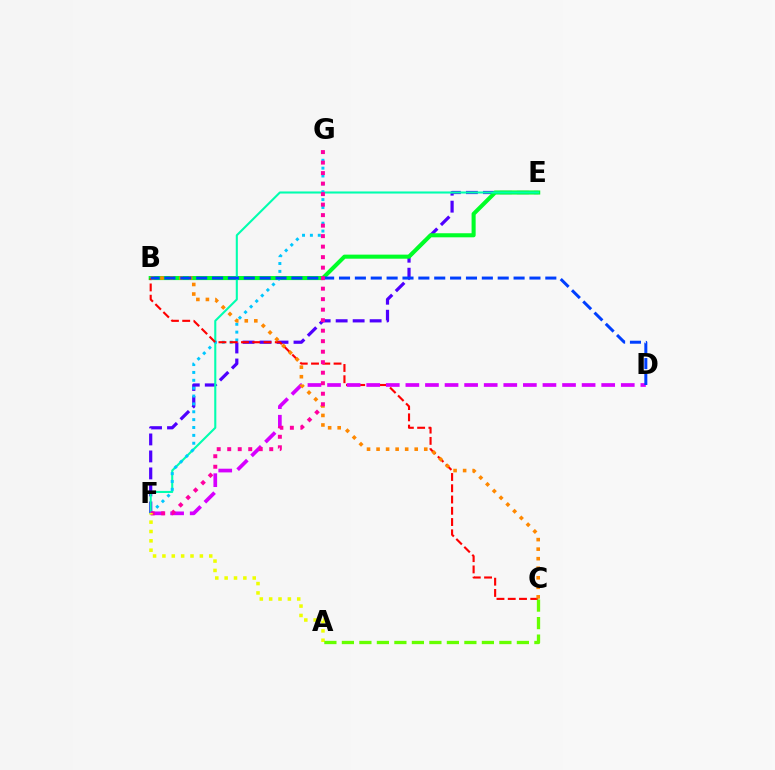{('E', 'F'): [{'color': '#4f00ff', 'line_style': 'dashed', 'thickness': 2.31}, {'color': '#00ffaf', 'line_style': 'solid', 'thickness': 1.5}], ('B', 'E'): [{'color': '#00ff27', 'line_style': 'solid', 'thickness': 2.93}], ('F', 'G'): [{'color': '#00c7ff', 'line_style': 'dotted', 'thickness': 2.14}, {'color': '#ff00a0', 'line_style': 'dotted', 'thickness': 2.85}], ('B', 'C'): [{'color': '#ff0000', 'line_style': 'dashed', 'thickness': 1.53}, {'color': '#ff8800', 'line_style': 'dotted', 'thickness': 2.59}], ('D', 'F'): [{'color': '#d600ff', 'line_style': 'dashed', 'thickness': 2.66}], ('B', 'D'): [{'color': '#003fff', 'line_style': 'dashed', 'thickness': 2.16}], ('A', 'F'): [{'color': '#eeff00', 'line_style': 'dotted', 'thickness': 2.54}], ('A', 'C'): [{'color': '#66ff00', 'line_style': 'dashed', 'thickness': 2.38}]}